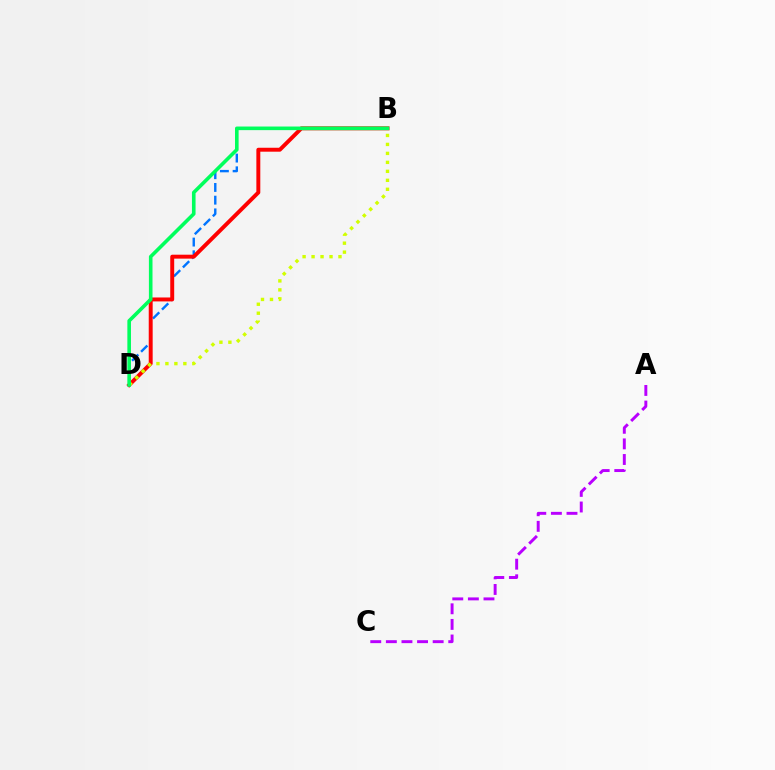{('B', 'D'): [{'color': '#0074ff', 'line_style': 'dashed', 'thickness': 1.73}, {'color': '#ff0000', 'line_style': 'solid', 'thickness': 2.83}, {'color': '#d1ff00', 'line_style': 'dotted', 'thickness': 2.44}, {'color': '#00ff5c', 'line_style': 'solid', 'thickness': 2.6}], ('A', 'C'): [{'color': '#b900ff', 'line_style': 'dashed', 'thickness': 2.12}]}